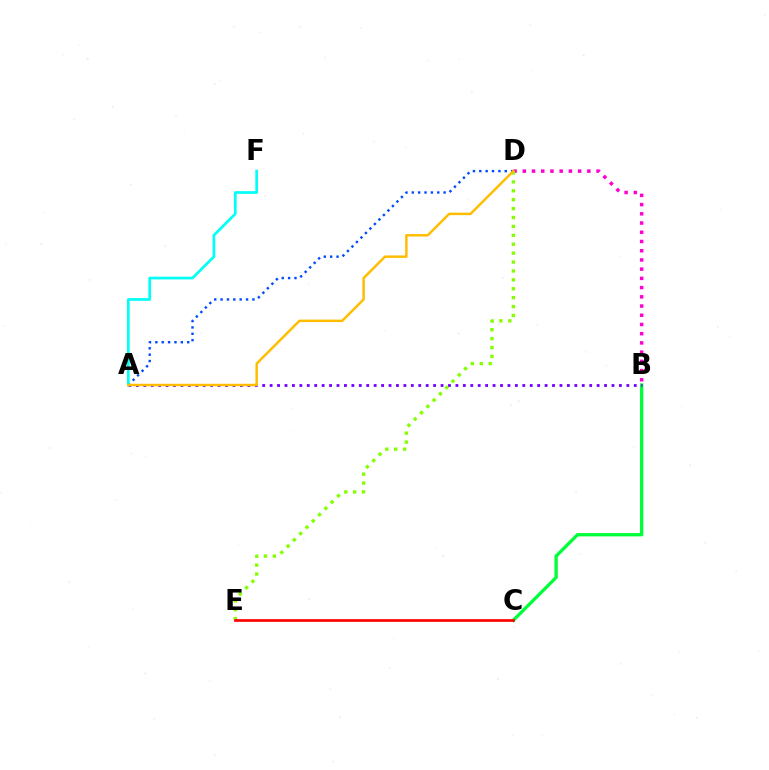{('B', 'C'): [{'color': '#00ff39', 'line_style': 'solid', 'thickness': 2.38}], ('A', 'B'): [{'color': '#7200ff', 'line_style': 'dotted', 'thickness': 2.02}], ('A', 'D'): [{'color': '#004bff', 'line_style': 'dotted', 'thickness': 1.73}, {'color': '#ffbd00', 'line_style': 'solid', 'thickness': 1.78}], ('B', 'D'): [{'color': '#ff00cf', 'line_style': 'dotted', 'thickness': 2.51}], ('D', 'E'): [{'color': '#84ff00', 'line_style': 'dotted', 'thickness': 2.42}], ('A', 'F'): [{'color': '#00fff6', 'line_style': 'solid', 'thickness': 1.95}], ('C', 'E'): [{'color': '#ff0000', 'line_style': 'solid', 'thickness': 1.94}]}